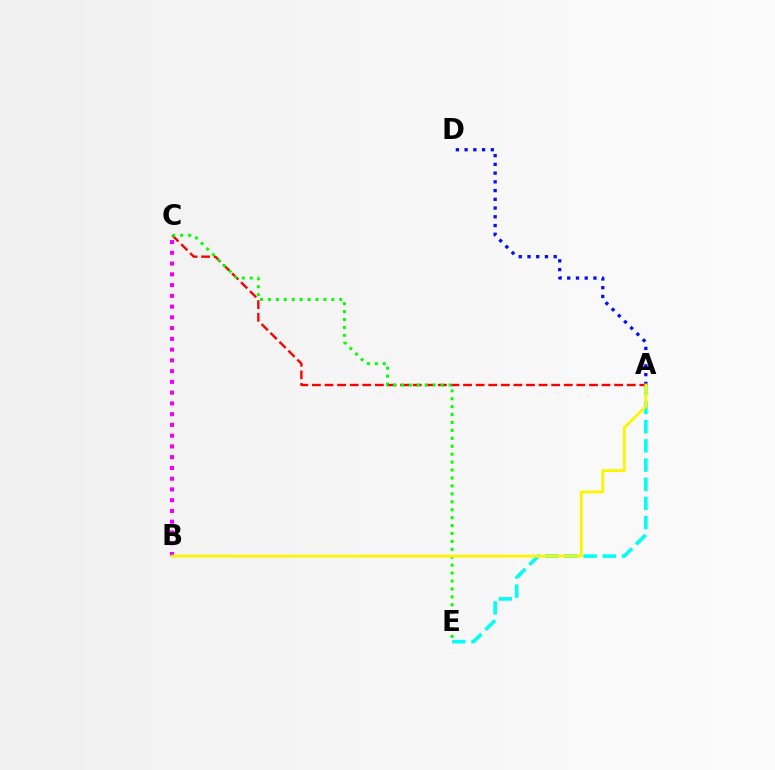{('A', 'D'): [{'color': '#0010ff', 'line_style': 'dotted', 'thickness': 2.37}], ('A', 'E'): [{'color': '#00fff6', 'line_style': 'dashed', 'thickness': 2.6}], ('B', 'C'): [{'color': '#ee00ff', 'line_style': 'dotted', 'thickness': 2.92}], ('A', 'C'): [{'color': '#ff0000', 'line_style': 'dashed', 'thickness': 1.71}], ('C', 'E'): [{'color': '#08ff00', 'line_style': 'dotted', 'thickness': 2.15}], ('A', 'B'): [{'color': '#fcf500', 'line_style': 'solid', 'thickness': 2.05}]}